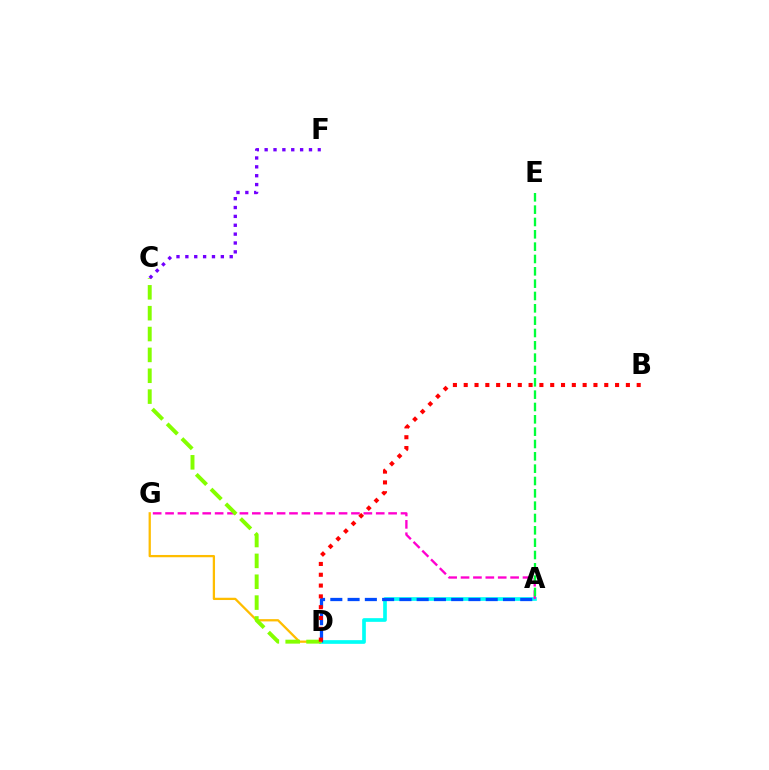{('A', 'D'): [{'color': '#00fff6', 'line_style': 'solid', 'thickness': 2.65}, {'color': '#004bff', 'line_style': 'dashed', 'thickness': 2.35}], ('A', 'G'): [{'color': '#ff00cf', 'line_style': 'dashed', 'thickness': 1.68}], ('D', 'G'): [{'color': '#ffbd00', 'line_style': 'solid', 'thickness': 1.64}], ('C', 'D'): [{'color': '#84ff00', 'line_style': 'dashed', 'thickness': 2.83}], ('C', 'F'): [{'color': '#7200ff', 'line_style': 'dotted', 'thickness': 2.41}], ('B', 'D'): [{'color': '#ff0000', 'line_style': 'dotted', 'thickness': 2.94}], ('A', 'E'): [{'color': '#00ff39', 'line_style': 'dashed', 'thickness': 1.68}]}